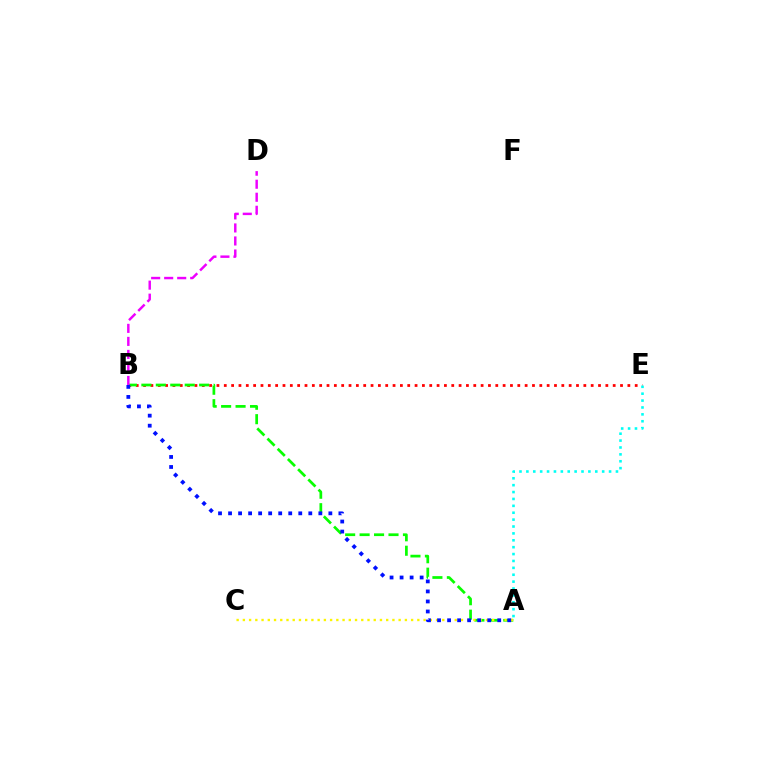{('B', 'E'): [{'color': '#ff0000', 'line_style': 'dotted', 'thickness': 1.99}], ('A', 'B'): [{'color': '#08ff00', 'line_style': 'dashed', 'thickness': 1.96}, {'color': '#0010ff', 'line_style': 'dotted', 'thickness': 2.73}], ('A', 'C'): [{'color': '#fcf500', 'line_style': 'dotted', 'thickness': 1.69}], ('A', 'E'): [{'color': '#00fff6', 'line_style': 'dotted', 'thickness': 1.87}], ('B', 'D'): [{'color': '#ee00ff', 'line_style': 'dashed', 'thickness': 1.77}]}